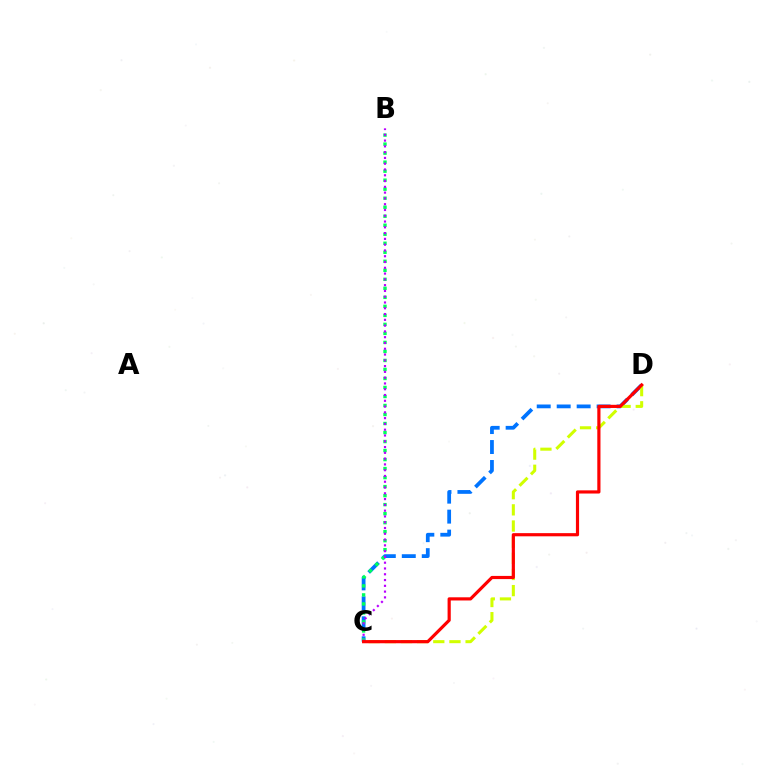{('C', 'D'): [{'color': '#0074ff', 'line_style': 'dashed', 'thickness': 2.71}, {'color': '#d1ff00', 'line_style': 'dashed', 'thickness': 2.19}, {'color': '#ff0000', 'line_style': 'solid', 'thickness': 2.29}], ('B', 'C'): [{'color': '#00ff5c', 'line_style': 'dotted', 'thickness': 2.45}, {'color': '#b900ff', 'line_style': 'dotted', 'thickness': 1.57}]}